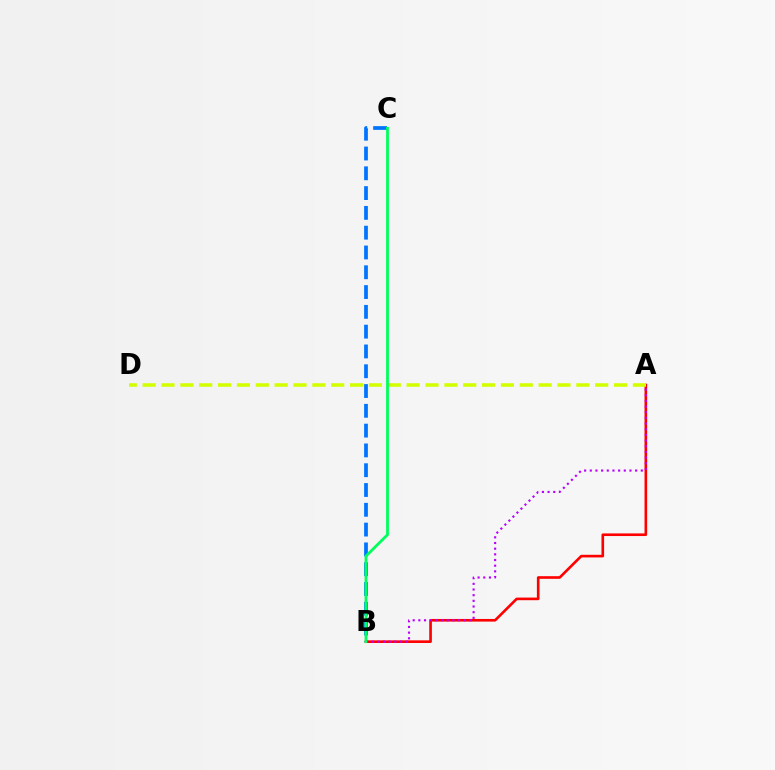{('A', 'B'): [{'color': '#ff0000', 'line_style': 'solid', 'thickness': 1.89}, {'color': '#b900ff', 'line_style': 'dotted', 'thickness': 1.54}], ('A', 'D'): [{'color': '#d1ff00', 'line_style': 'dashed', 'thickness': 2.56}], ('B', 'C'): [{'color': '#0074ff', 'line_style': 'dashed', 'thickness': 2.69}, {'color': '#00ff5c', 'line_style': 'solid', 'thickness': 2.01}]}